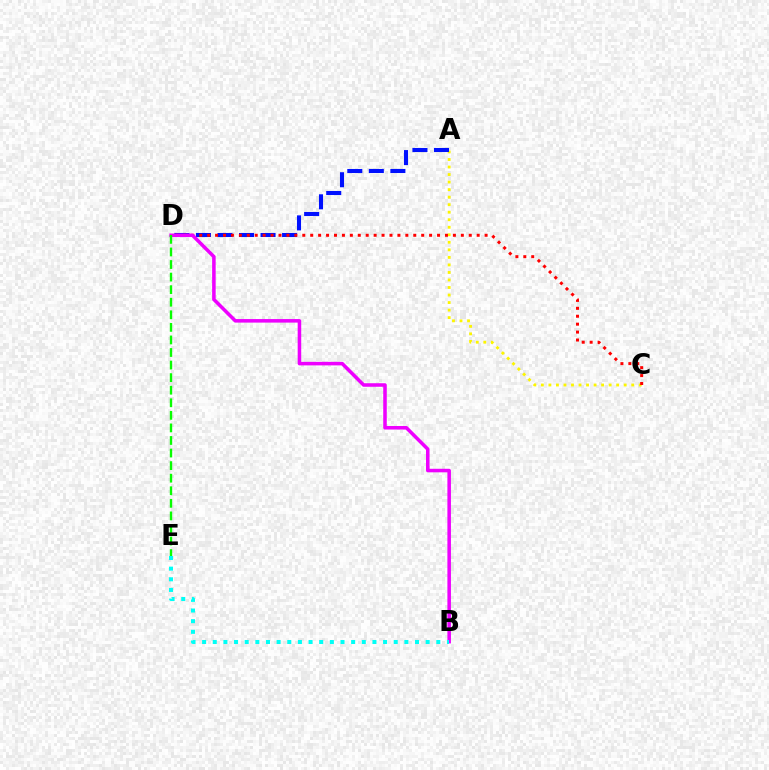{('A', 'C'): [{'color': '#fcf500', 'line_style': 'dotted', 'thickness': 2.05}], ('A', 'D'): [{'color': '#0010ff', 'line_style': 'dashed', 'thickness': 2.93}], ('C', 'D'): [{'color': '#ff0000', 'line_style': 'dotted', 'thickness': 2.15}], ('B', 'D'): [{'color': '#ee00ff', 'line_style': 'solid', 'thickness': 2.55}], ('D', 'E'): [{'color': '#08ff00', 'line_style': 'dashed', 'thickness': 1.71}], ('B', 'E'): [{'color': '#00fff6', 'line_style': 'dotted', 'thickness': 2.89}]}